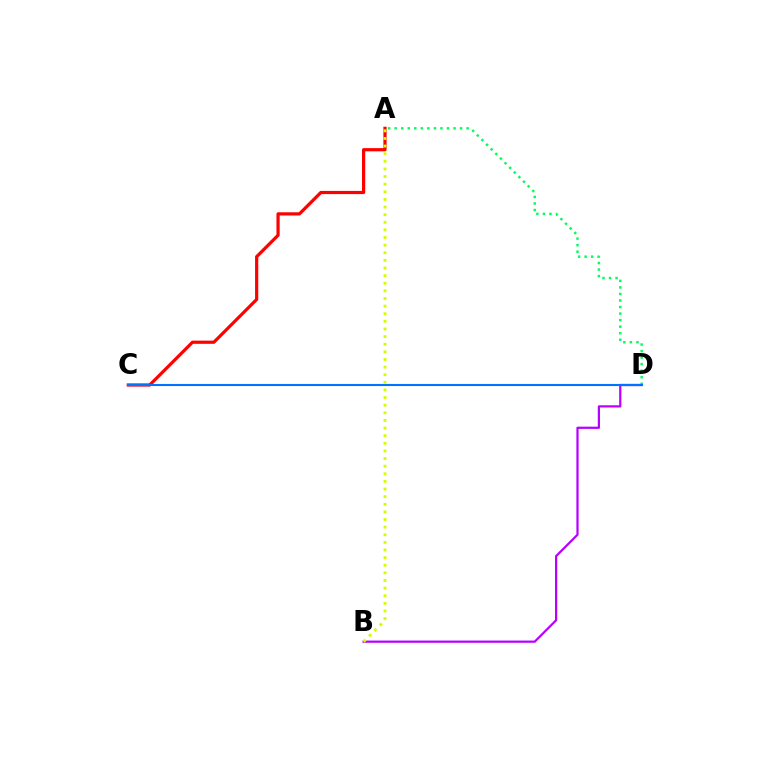{('A', 'D'): [{'color': '#00ff5c', 'line_style': 'dotted', 'thickness': 1.78}], ('B', 'D'): [{'color': '#b900ff', 'line_style': 'solid', 'thickness': 1.6}], ('A', 'C'): [{'color': '#ff0000', 'line_style': 'solid', 'thickness': 2.31}], ('C', 'D'): [{'color': '#0074ff', 'line_style': 'solid', 'thickness': 1.51}], ('A', 'B'): [{'color': '#d1ff00', 'line_style': 'dotted', 'thickness': 2.07}]}